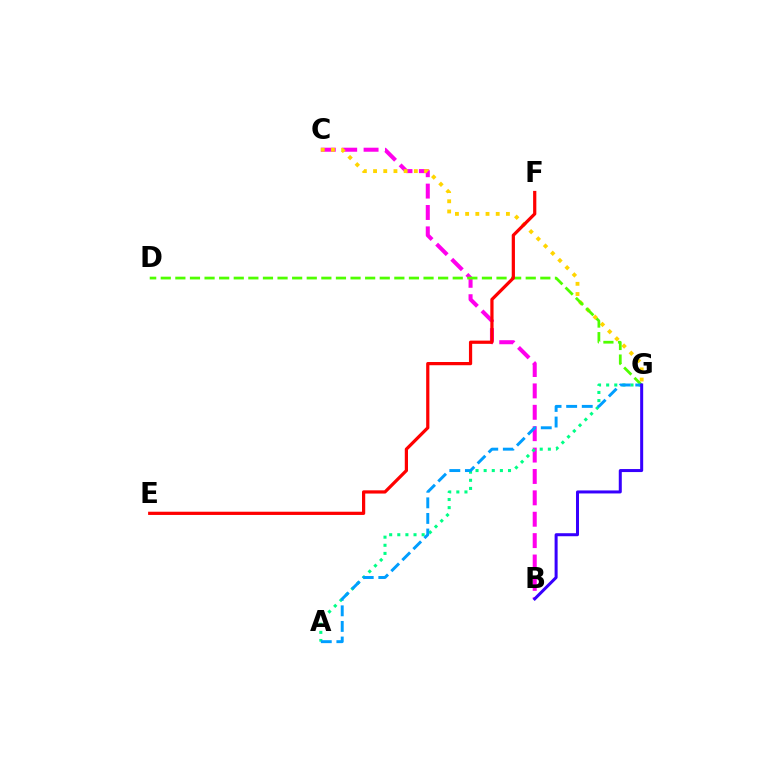{('B', 'C'): [{'color': '#ff00ed', 'line_style': 'dashed', 'thickness': 2.91}], ('A', 'G'): [{'color': '#00ff86', 'line_style': 'dotted', 'thickness': 2.21}, {'color': '#009eff', 'line_style': 'dashed', 'thickness': 2.12}], ('C', 'G'): [{'color': '#ffd500', 'line_style': 'dotted', 'thickness': 2.77}], ('D', 'G'): [{'color': '#4fff00', 'line_style': 'dashed', 'thickness': 1.98}], ('E', 'F'): [{'color': '#ff0000', 'line_style': 'solid', 'thickness': 2.32}], ('B', 'G'): [{'color': '#3700ff', 'line_style': 'solid', 'thickness': 2.17}]}